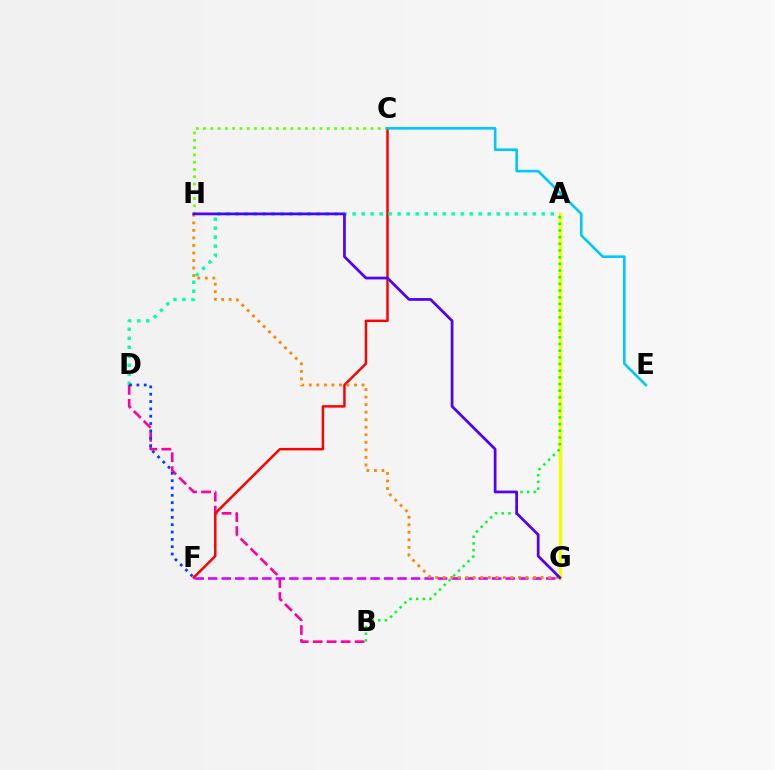{('B', 'D'): [{'color': '#ff00a0', 'line_style': 'dashed', 'thickness': 1.9}], ('A', 'G'): [{'color': '#eeff00', 'line_style': 'solid', 'thickness': 2.49}], ('F', 'G'): [{'color': '#d600ff', 'line_style': 'dashed', 'thickness': 1.84}], ('C', 'H'): [{'color': '#66ff00', 'line_style': 'dotted', 'thickness': 1.98}], ('C', 'F'): [{'color': '#ff0000', 'line_style': 'solid', 'thickness': 1.78}], ('A', 'D'): [{'color': '#00ffaf', 'line_style': 'dotted', 'thickness': 2.45}], ('D', 'F'): [{'color': '#003fff', 'line_style': 'dotted', 'thickness': 1.99}], ('A', 'B'): [{'color': '#00ff27', 'line_style': 'dotted', 'thickness': 1.81}], ('C', 'E'): [{'color': '#00c7ff', 'line_style': 'solid', 'thickness': 1.88}], ('G', 'H'): [{'color': '#ff8800', 'line_style': 'dotted', 'thickness': 2.05}, {'color': '#4f00ff', 'line_style': 'solid', 'thickness': 1.97}]}